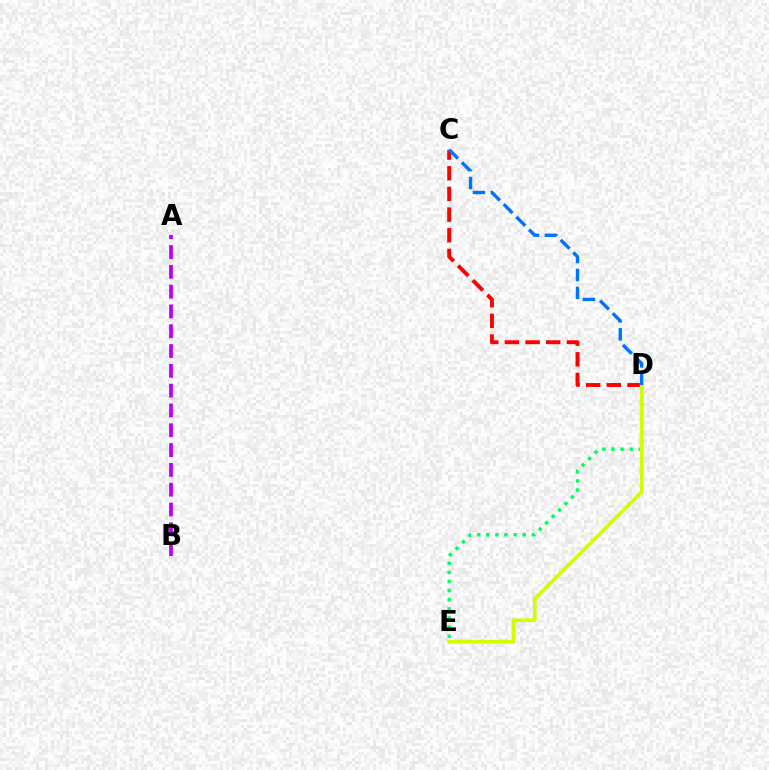{('C', 'D'): [{'color': '#ff0000', 'line_style': 'dashed', 'thickness': 2.81}, {'color': '#0074ff', 'line_style': 'dashed', 'thickness': 2.44}], ('D', 'E'): [{'color': '#00ff5c', 'line_style': 'dotted', 'thickness': 2.48}, {'color': '#d1ff00', 'line_style': 'solid', 'thickness': 2.63}], ('A', 'B'): [{'color': '#b900ff', 'line_style': 'dashed', 'thickness': 2.69}]}